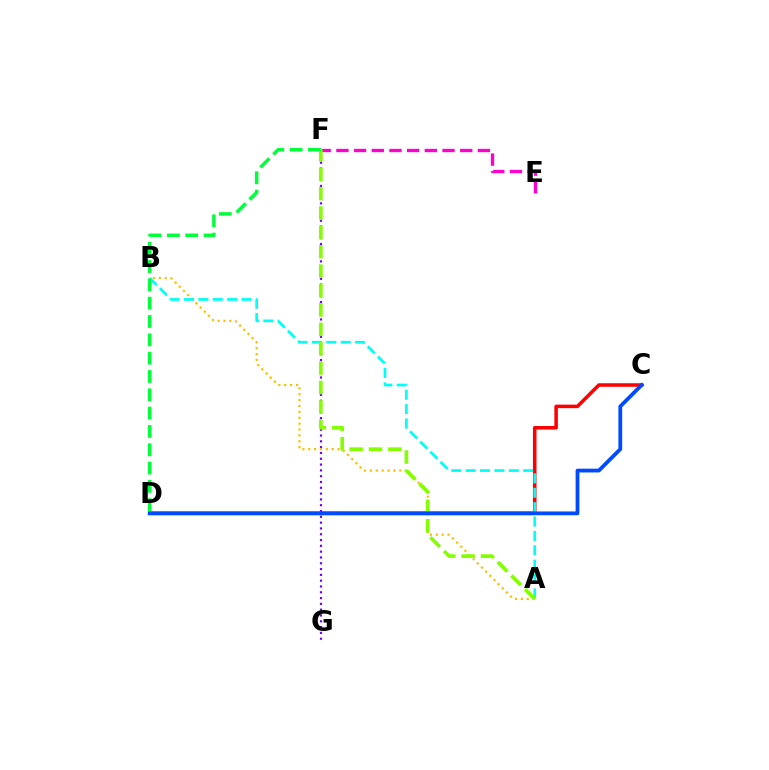{('F', 'G'): [{'color': '#7200ff', 'line_style': 'dotted', 'thickness': 1.58}], ('A', 'B'): [{'color': '#ffbd00', 'line_style': 'dotted', 'thickness': 1.6}, {'color': '#00fff6', 'line_style': 'dashed', 'thickness': 1.95}], ('C', 'D'): [{'color': '#ff0000', 'line_style': 'solid', 'thickness': 2.54}, {'color': '#004bff', 'line_style': 'solid', 'thickness': 2.73}], ('E', 'F'): [{'color': '#ff00cf', 'line_style': 'dashed', 'thickness': 2.4}], ('A', 'F'): [{'color': '#84ff00', 'line_style': 'dashed', 'thickness': 2.63}], ('D', 'F'): [{'color': '#00ff39', 'line_style': 'dashed', 'thickness': 2.49}]}